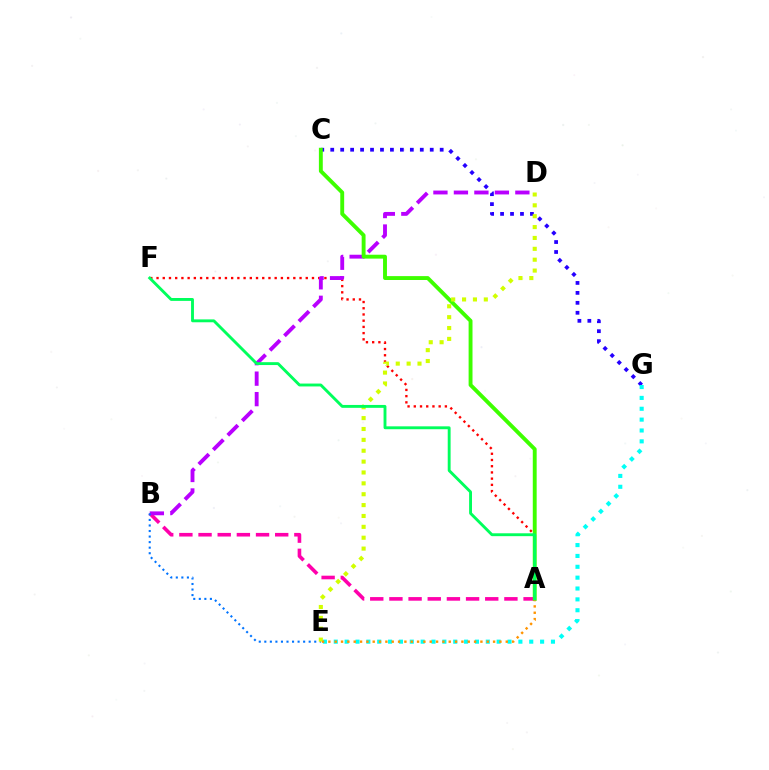{('A', 'F'): [{'color': '#ff0000', 'line_style': 'dotted', 'thickness': 1.69}, {'color': '#00ff5c', 'line_style': 'solid', 'thickness': 2.07}], ('A', 'B'): [{'color': '#ff00ac', 'line_style': 'dashed', 'thickness': 2.6}], ('B', 'D'): [{'color': '#b900ff', 'line_style': 'dashed', 'thickness': 2.78}], ('B', 'E'): [{'color': '#0074ff', 'line_style': 'dotted', 'thickness': 1.51}], ('C', 'G'): [{'color': '#2500ff', 'line_style': 'dotted', 'thickness': 2.7}], ('A', 'C'): [{'color': '#3dff00', 'line_style': 'solid', 'thickness': 2.8}], ('E', 'G'): [{'color': '#00fff6', 'line_style': 'dotted', 'thickness': 2.95}], ('D', 'E'): [{'color': '#d1ff00', 'line_style': 'dotted', 'thickness': 2.95}], ('A', 'E'): [{'color': '#ff9400', 'line_style': 'dotted', 'thickness': 1.72}]}